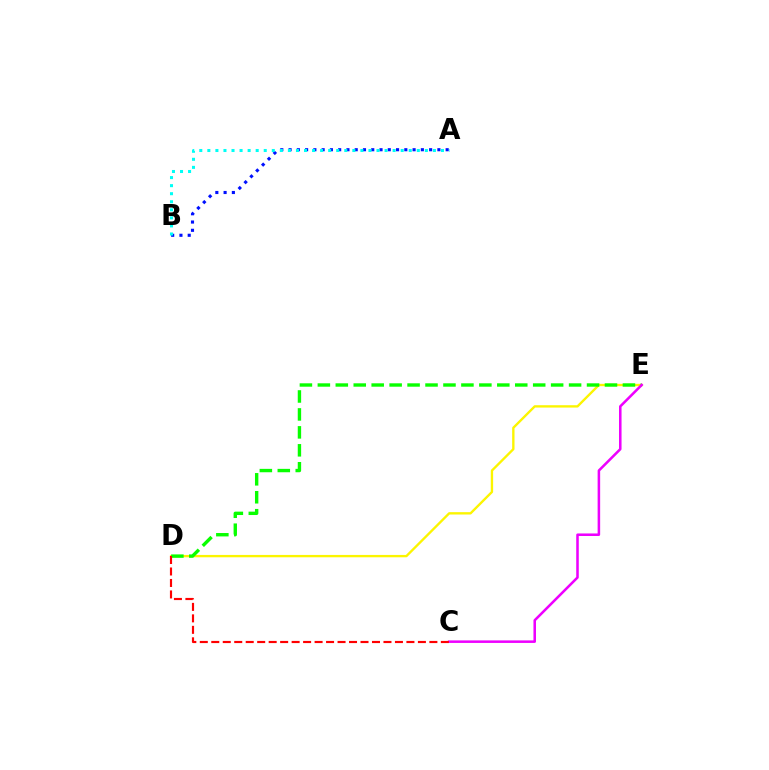{('D', 'E'): [{'color': '#fcf500', 'line_style': 'solid', 'thickness': 1.7}, {'color': '#08ff00', 'line_style': 'dashed', 'thickness': 2.44}], ('A', 'B'): [{'color': '#0010ff', 'line_style': 'dotted', 'thickness': 2.25}, {'color': '#00fff6', 'line_style': 'dotted', 'thickness': 2.19}], ('C', 'E'): [{'color': '#ee00ff', 'line_style': 'solid', 'thickness': 1.83}], ('C', 'D'): [{'color': '#ff0000', 'line_style': 'dashed', 'thickness': 1.56}]}